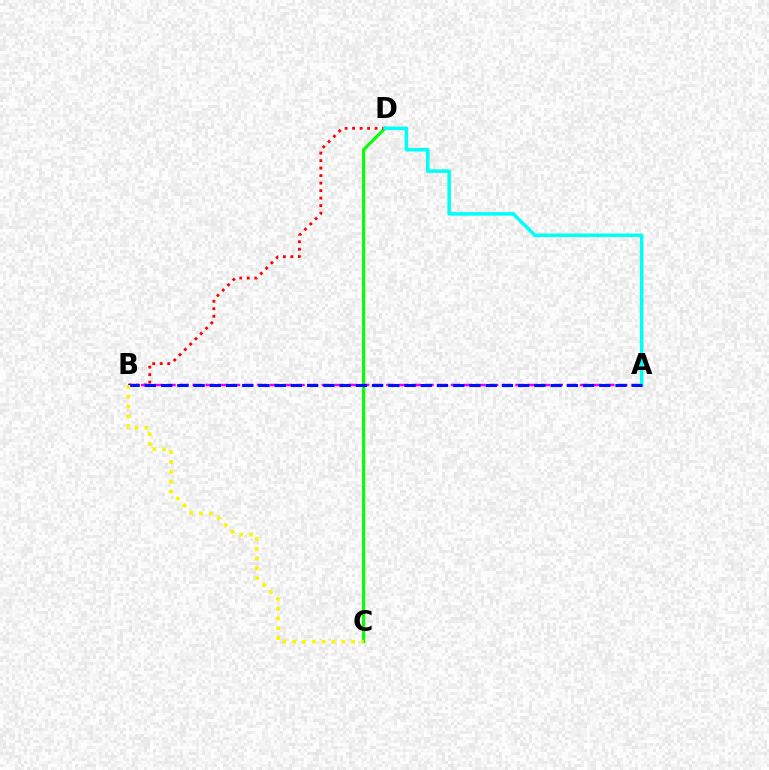{('C', 'D'): [{'color': '#08ff00', 'line_style': 'solid', 'thickness': 2.28}], ('B', 'D'): [{'color': '#ff0000', 'line_style': 'dotted', 'thickness': 2.04}], ('A', 'B'): [{'color': '#ee00ff', 'line_style': 'dashed', 'thickness': 1.75}, {'color': '#0010ff', 'line_style': 'dashed', 'thickness': 2.2}], ('A', 'D'): [{'color': '#00fff6', 'line_style': 'solid', 'thickness': 2.55}], ('B', 'C'): [{'color': '#fcf500', 'line_style': 'dotted', 'thickness': 2.67}]}